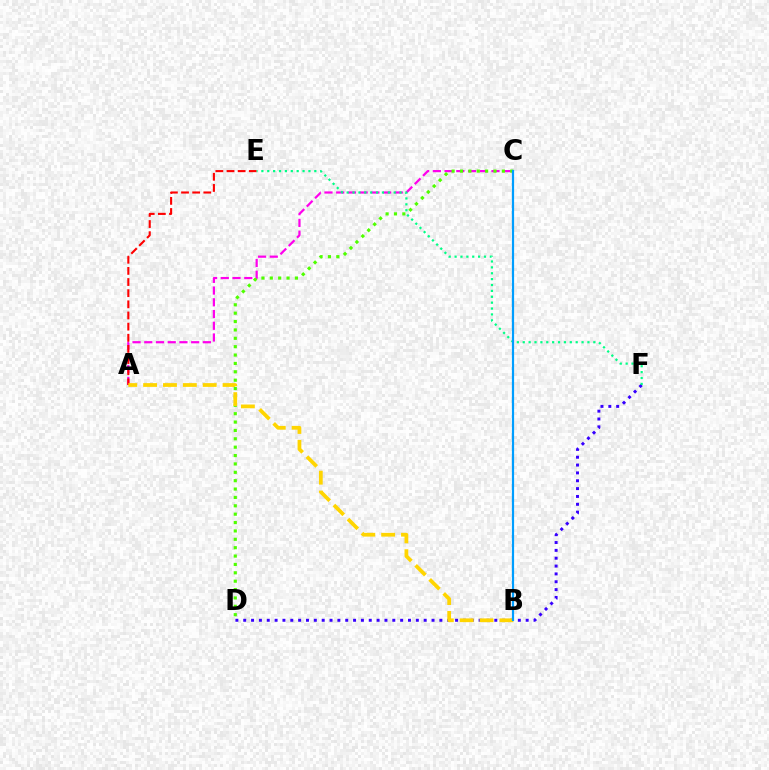{('A', 'C'): [{'color': '#ff00ed', 'line_style': 'dashed', 'thickness': 1.59}], ('C', 'D'): [{'color': '#4fff00', 'line_style': 'dotted', 'thickness': 2.28}], ('D', 'F'): [{'color': '#3700ff', 'line_style': 'dotted', 'thickness': 2.13}], ('A', 'E'): [{'color': '#ff0000', 'line_style': 'dashed', 'thickness': 1.51}], ('E', 'F'): [{'color': '#00ff86', 'line_style': 'dotted', 'thickness': 1.6}], ('A', 'B'): [{'color': '#ffd500', 'line_style': 'dashed', 'thickness': 2.7}], ('B', 'C'): [{'color': '#009eff', 'line_style': 'solid', 'thickness': 1.58}]}